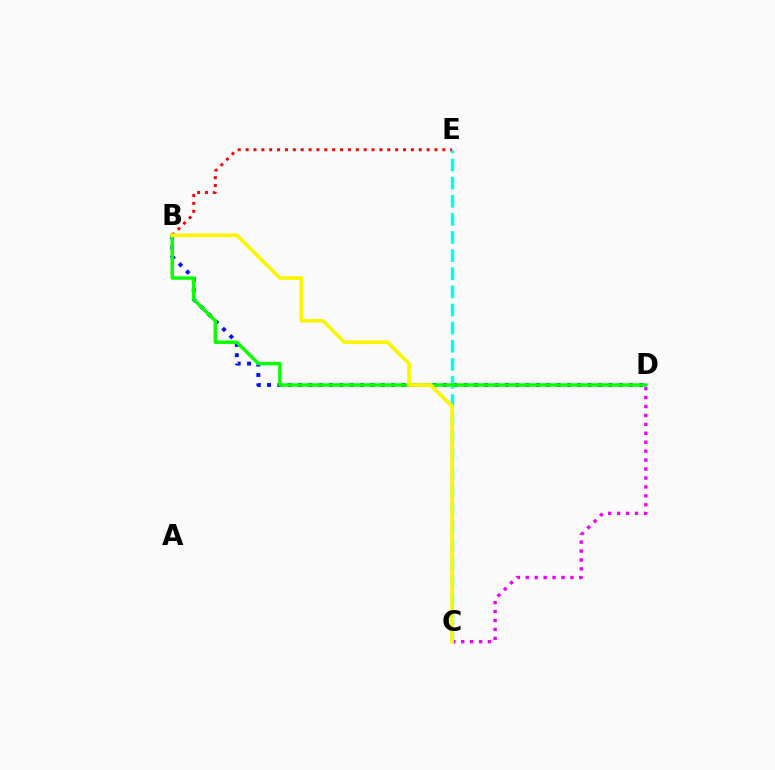{('B', 'D'): [{'color': '#0010ff', 'line_style': 'dotted', 'thickness': 2.81}, {'color': '#08ff00', 'line_style': 'solid', 'thickness': 2.47}], ('C', 'E'): [{'color': '#00fff6', 'line_style': 'dashed', 'thickness': 2.46}], ('B', 'E'): [{'color': '#ff0000', 'line_style': 'dotted', 'thickness': 2.14}], ('C', 'D'): [{'color': '#ee00ff', 'line_style': 'dotted', 'thickness': 2.43}], ('B', 'C'): [{'color': '#fcf500', 'line_style': 'solid', 'thickness': 2.66}]}